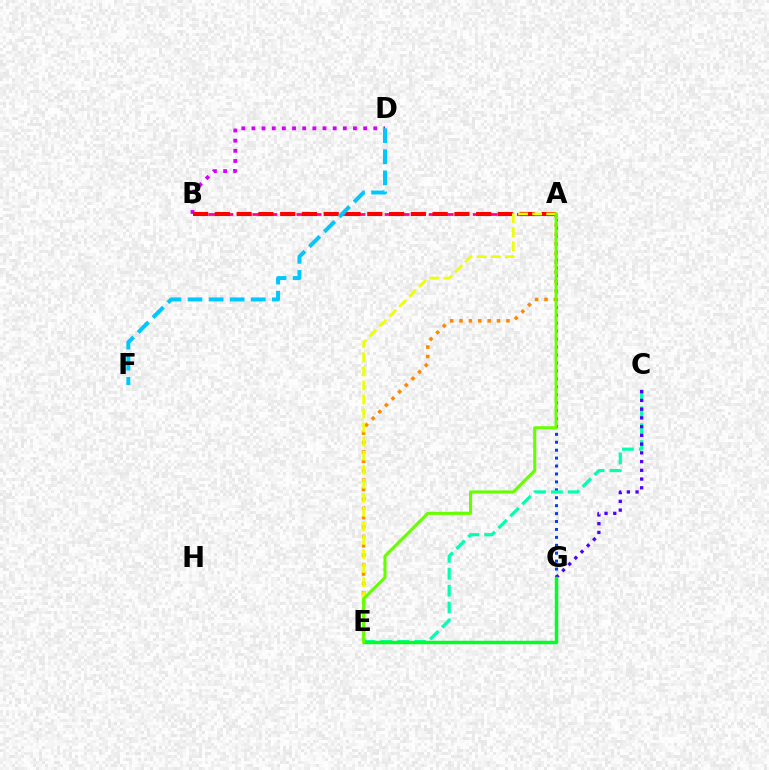{('A', 'G'): [{'color': '#003fff', 'line_style': 'dotted', 'thickness': 2.15}], ('C', 'E'): [{'color': '#00ffaf', 'line_style': 'dashed', 'thickness': 2.29}], ('A', 'B'): [{'color': '#ff00a0', 'line_style': 'dashed', 'thickness': 2.0}, {'color': '#ff0000', 'line_style': 'dashed', 'thickness': 2.96}], ('A', 'E'): [{'color': '#ff8800', 'line_style': 'dotted', 'thickness': 2.55}, {'color': '#eeff00', 'line_style': 'dashed', 'thickness': 1.91}, {'color': '#66ff00', 'line_style': 'solid', 'thickness': 2.21}], ('B', 'D'): [{'color': '#d600ff', 'line_style': 'dotted', 'thickness': 2.76}], ('C', 'G'): [{'color': '#4f00ff', 'line_style': 'dotted', 'thickness': 2.37}], ('E', 'G'): [{'color': '#00ff27', 'line_style': 'solid', 'thickness': 2.51}], ('D', 'F'): [{'color': '#00c7ff', 'line_style': 'dashed', 'thickness': 2.86}]}